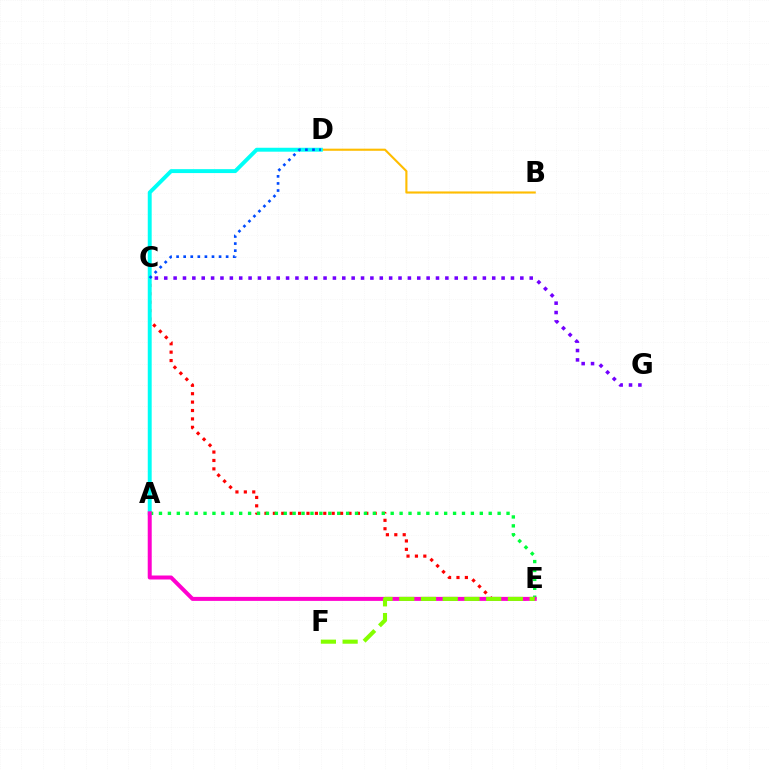{('C', 'E'): [{'color': '#ff0000', 'line_style': 'dotted', 'thickness': 2.28}], ('B', 'D'): [{'color': '#ffbd00', 'line_style': 'solid', 'thickness': 1.53}], ('A', 'D'): [{'color': '#00fff6', 'line_style': 'solid', 'thickness': 2.82}], ('A', 'E'): [{'color': '#00ff39', 'line_style': 'dotted', 'thickness': 2.42}, {'color': '#ff00cf', 'line_style': 'solid', 'thickness': 2.88}], ('C', 'G'): [{'color': '#7200ff', 'line_style': 'dotted', 'thickness': 2.55}], ('E', 'F'): [{'color': '#84ff00', 'line_style': 'dashed', 'thickness': 2.95}], ('C', 'D'): [{'color': '#004bff', 'line_style': 'dotted', 'thickness': 1.92}]}